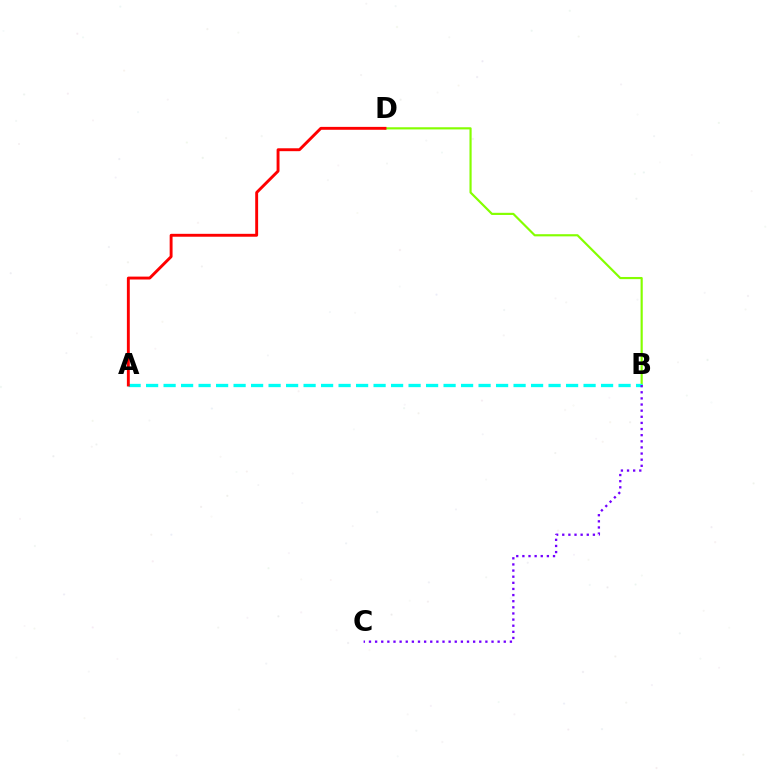{('B', 'D'): [{'color': '#84ff00', 'line_style': 'solid', 'thickness': 1.56}], ('A', 'B'): [{'color': '#00fff6', 'line_style': 'dashed', 'thickness': 2.38}], ('A', 'D'): [{'color': '#ff0000', 'line_style': 'solid', 'thickness': 2.09}], ('B', 'C'): [{'color': '#7200ff', 'line_style': 'dotted', 'thickness': 1.66}]}